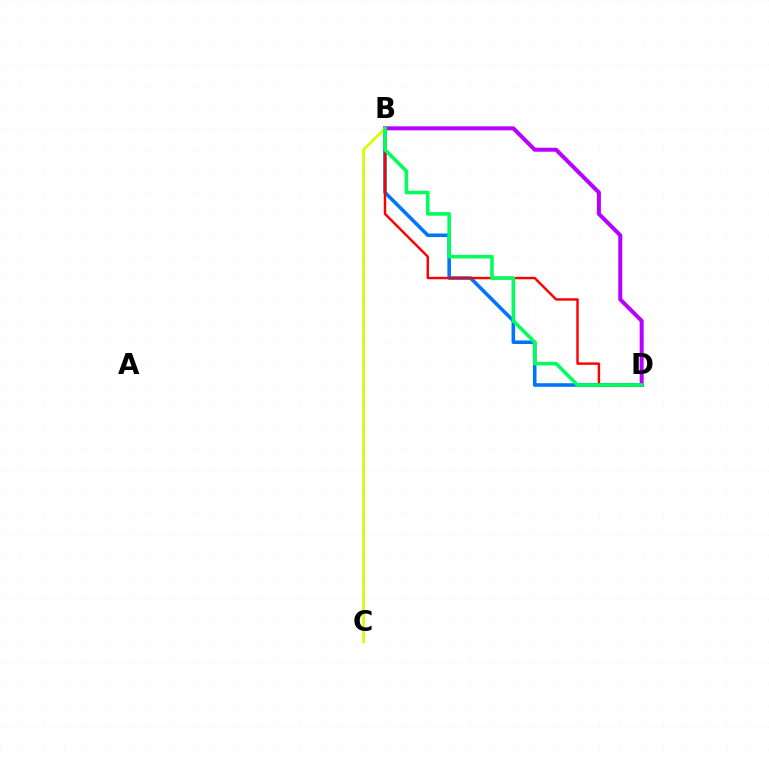{('B', 'D'): [{'color': '#0074ff', 'line_style': 'solid', 'thickness': 2.58}, {'color': '#ff0000', 'line_style': 'solid', 'thickness': 1.75}, {'color': '#b900ff', 'line_style': 'solid', 'thickness': 2.89}, {'color': '#00ff5c', 'line_style': 'solid', 'thickness': 2.58}], ('B', 'C'): [{'color': '#d1ff00', 'line_style': 'solid', 'thickness': 1.94}]}